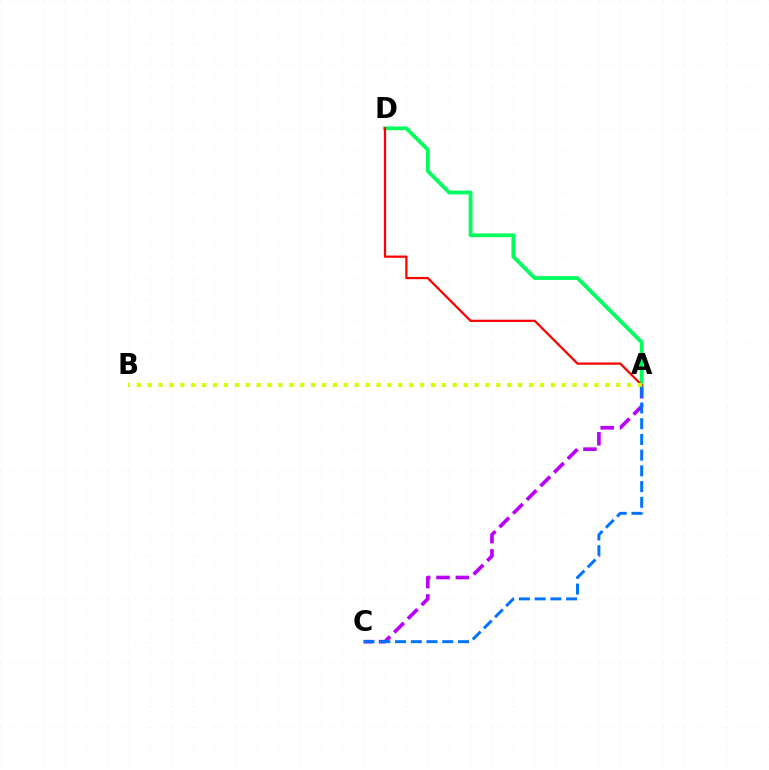{('A', 'C'): [{'color': '#b900ff', 'line_style': 'dashed', 'thickness': 2.63}, {'color': '#0074ff', 'line_style': 'dashed', 'thickness': 2.14}], ('A', 'D'): [{'color': '#00ff5c', 'line_style': 'solid', 'thickness': 2.72}, {'color': '#ff0000', 'line_style': 'solid', 'thickness': 1.62}], ('A', 'B'): [{'color': '#d1ff00', 'line_style': 'dotted', 'thickness': 2.96}]}